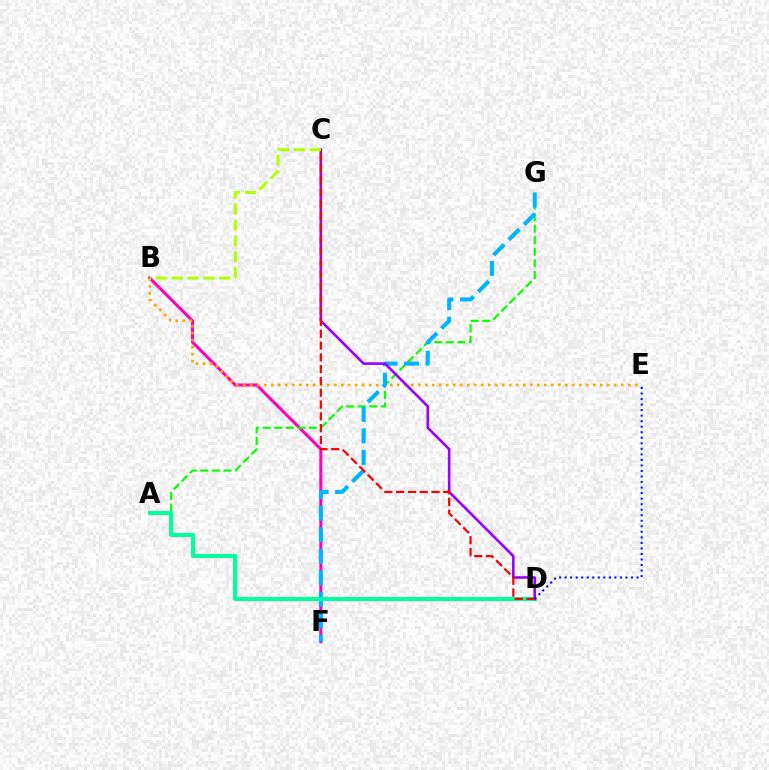{('B', 'F'): [{'color': '#ff00bd', 'line_style': 'solid', 'thickness': 2.2}], ('A', 'G'): [{'color': '#08ff00', 'line_style': 'dashed', 'thickness': 1.57}], ('B', 'E'): [{'color': '#ffa500', 'line_style': 'dotted', 'thickness': 1.9}], ('F', 'G'): [{'color': '#00b5ff', 'line_style': 'dashed', 'thickness': 2.92}], ('A', 'D'): [{'color': '#00ff9d', 'line_style': 'solid', 'thickness': 2.89}], ('C', 'D'): [{'color': '#9b00ff', 'line_style': 'solid', 'thickness': 1.88}, {'color': '#ff0000', 'line_style': 'dashed', 'thickness': 1.6}], ('D', 'E'): [{'color': '#0010ff', 'line_style': 'dotted', 'thickness': 1.5}], ('B', 'C'): [{'color': '#b3ff00', 'line_style': 'dashed', 'thickness': 2.16}]}